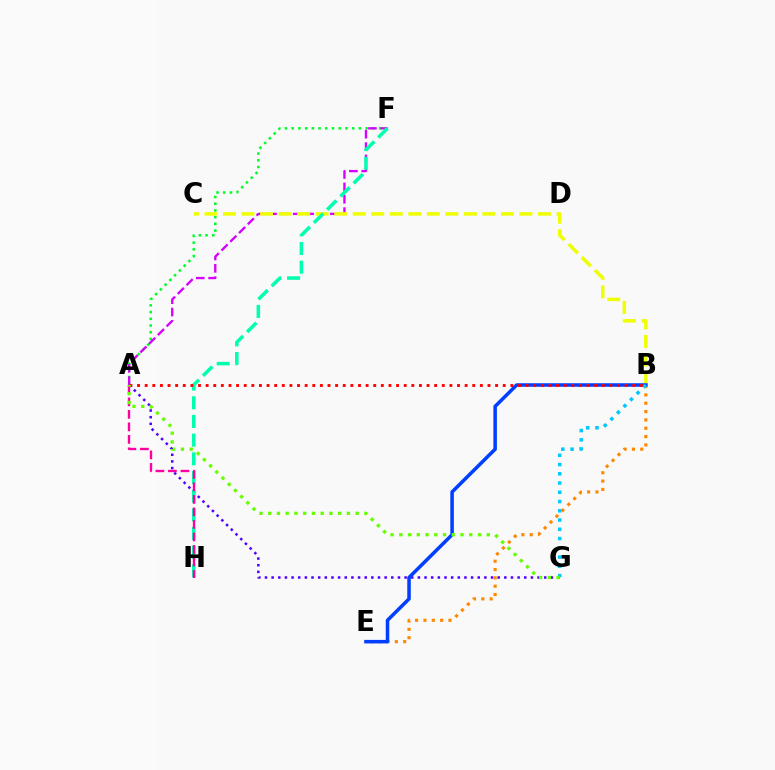{('A', 'F'): [{'color': '#00ff27', 'line_style': 'dotted', 'thickness': 1.83}, {'color': '#d600ff', 'line_style': 'dashed', 'thickness': 1.68}], ('A', 'G'): [{'color': '#4f00ff', 'line_style': 'dotted', 'thickness': 1.81}, {'color': '#66ff00', 'line_style': 'dotted', 'thickness': 2.38}], ('B', 'E'): [{'color': '#ff8800', 'line_style': 'dotted', 'thickness': 2.26}, {'color': '#003fff', 'line_style': 'solid', 'thickness': 2.54}], ('B', 'C'): [{'color': '#eeff00', 'line_style': 'dashed', 'thickness': 2.52}], ('F', 'H'): [{'color': '#00ffaf', 'line_style': 'dashed', 'thickness': 2.54}], ('A', 'H'): [{'color': '#ff00a0', 'line_style': 'dashed', 'thickness': 1.7}], ('B', 'G'): [{'color': '#00c7ff', 'line_style': 'dotted', 'thickness': 2.51}], ('A', 'B'): [{'color': '#ff0000', 'line_style': 'dotted', 'thickness': 2.07}]}